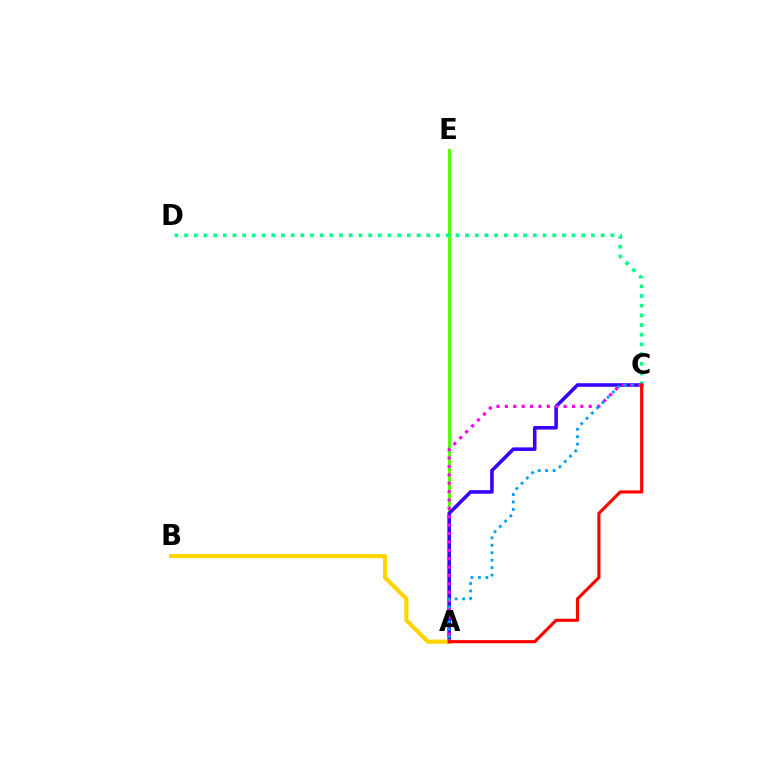{('A', 'E'): [{'color': '#4fff00', 'line_style': 'solid', 'thickness': 2.11}], ('A', 'C'): [{'color': '#3700ff', 'line_style': 'solid', 'thickness': 2.57}, {'color': '#ff00ed', 'line_style': 'dotted', 'thickness': 2.28}, {'color': '#009eff', 'line_style': 'dotted', 'thickness': 2.03}, {'color': '#ff0000', 'line_style': 'solid', 'thickness': 2.26}], ('C', 'D'): [{'color': '#00ff86', 'line_style': 'dotted', 'thickness': 2.63}], ('A', 'B'): [{'color': '#ffd500', 'line_style': 'solid', 'thickness': 2.99}]}